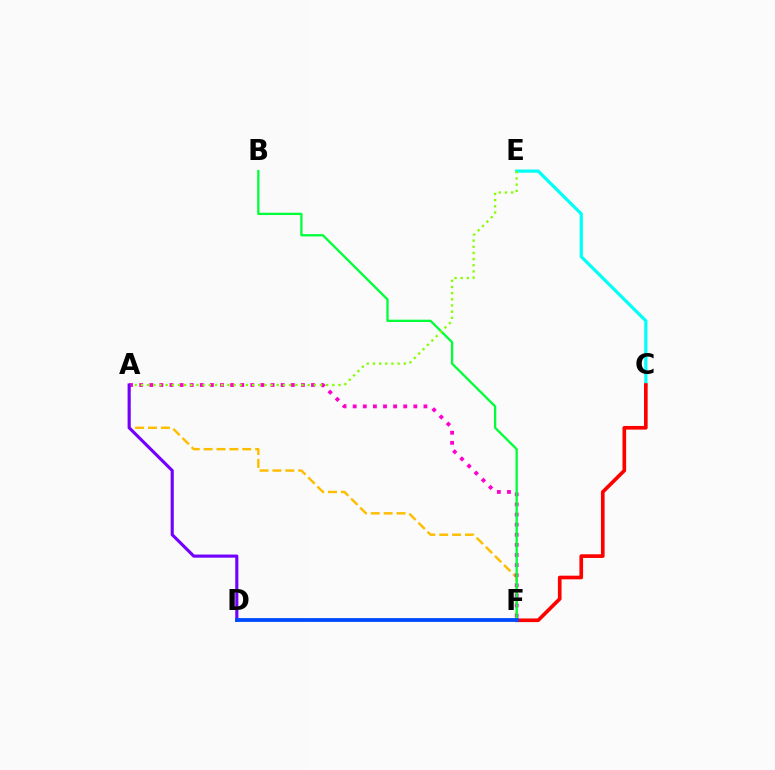{('C', 'E'): [{'color': '#00fff6', 'line_style': 'solid', 'thickness': 2.31}], ('A', 'F'): [{'color': '#ffbd00', 'line_style': 'dashed', 'thickness': 1.75}, {'color': '#ff00cf', 'line_style': 'dotted', 'thickness': 2.75}], ('C', 'F'): [{'color': '#ff0000', 'line_style': 'solid', 'thickness': 2.63}], ('B', 'F'): [{'color': '#00ff39', 'line_style': 'solid', 'thickness': 1.66}], ('A', 'E'): [{'color': '#84ff00', 'line_style': 'dotted', 'thickness': 1.68}], ('A', 'D'): [{'color': '#7200ff', 'line_style': 'solid', 'thickness': 2.25}], ('D', 'F'): [{'color': '#004bff', 'line_style': 'solid', 'thickness': 2.73}]}